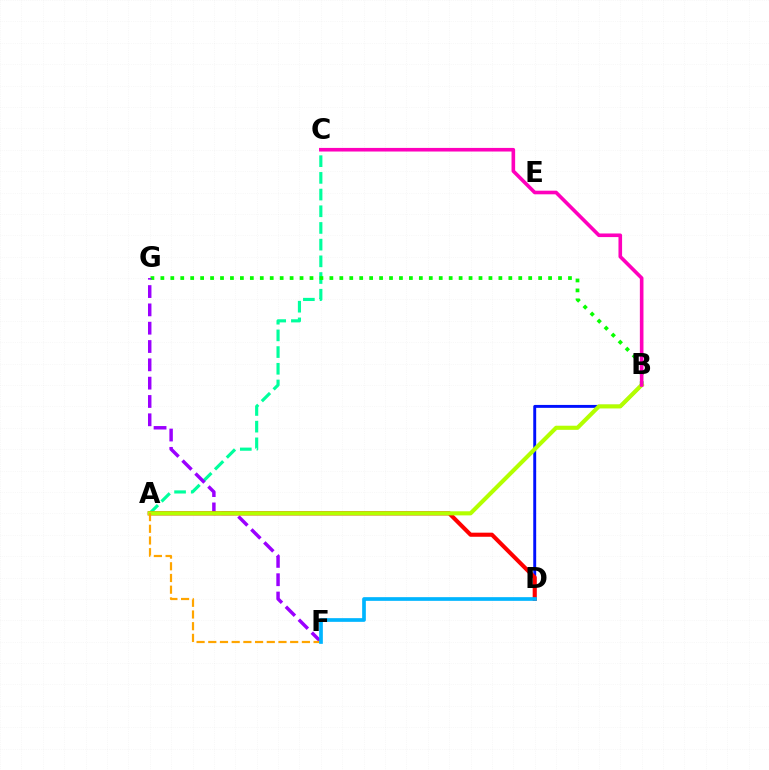{('A', 'C'): [{'color': '#00ff9d', 'line_style': 'dashed', 'thickness': 2.27}], ('B', 'G'): [{'color': '#08ff00', 'line_style': 'dotted', 'thickness': 2.7}], ('F', 'G'): [{'color': '#9b00ff', 'line_style': 'dashed', 'thickness': 2.49}], ('B', 'D'): [{'color': '#0010ff', 'line_style': 'solid', 'thickness': 2.1}], ('A', 'D'): [{'color': '#ff0000', 'line_style': 'solid', 'thickness': 2.94}], ('A', 'B'): [{'color': '#b3ff00', 'line_style': 'solid', 'thickness': 2.96}], ('A', 'F'): [{'color': '#ffa500', 'line_style': 'dashed', 'thickness': 1.59}], ('B', 'C'): [{'color': '#ff00bd', 'line_style': 'solid', 'thickness': 2.6}], ('D', 'F'): [{'color': '#00b5ff', 'line_style': 'solid', 'thickness': 2.66}]}